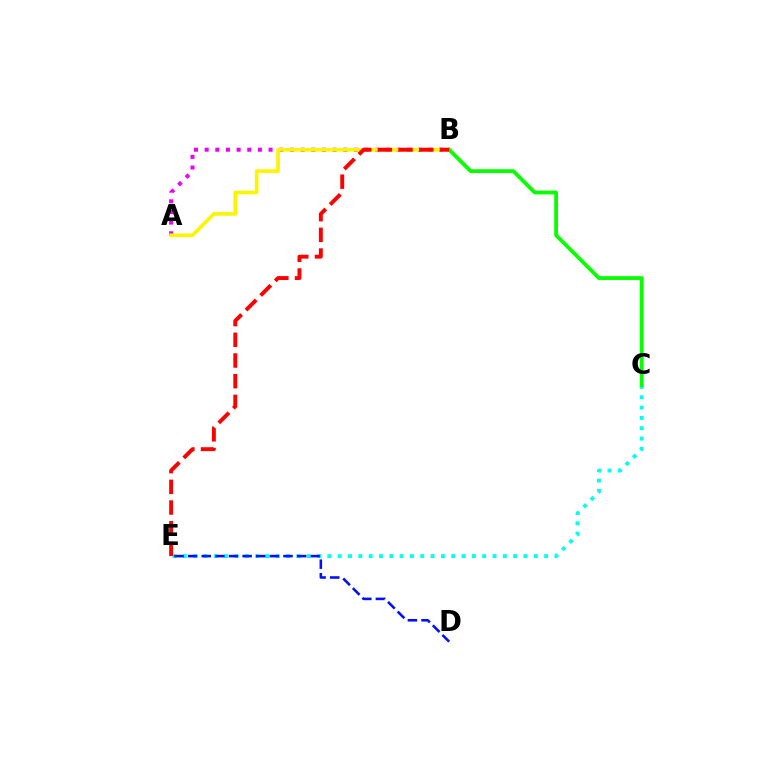{('C', 'E'): [{'color': '#00fff6', 'line_style': 'dotted', 'thickness': 2.8}], ('A', 'B'): [{'color': '#ee00ff', 'line_style': 'dotted', 'thickness': 2.89}, {'color': '#fcf500', 'line_style': 'solid', 'thickness': 2.62}], ('D', 'E'): [{'color': '#0010ff', 'line_style': 'dashed', 'thickness': 1.85}], ('B', 'C'): [{'color': '#08ff00', 'line_style': 'solid', 'thickness': 2.73}], ('B', 'E'): [{'color': '#ff0000', 'line_style': 'dashed', 'thickness': 2.81}]}